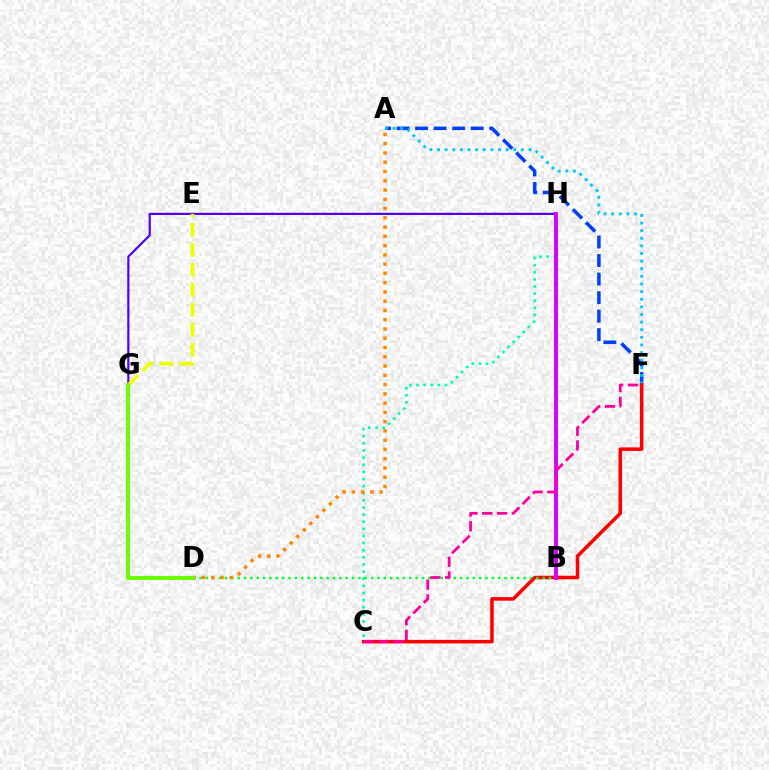{('A', 'F'): [{'color': '#003fff', 'line_style': 'dashed', 'thickness': 2.52}, {'color': '#00c7ff', 'line_style': 'dotted', 'thickness': 2.07}], ('C', 'F'): [{'color': '#ff0000', 'line_style': 'solid', 'thickness': 2.55}, {'color': '#ff00a0', 'line_style': 'dashed', 'thickness': 2.01}], ('C', 'H'): [{'color': '#00ffaf', 'line_style': 'dotted', 'thickness': 1.94}], ('G', 'H'): [{'color': '#4f00ff', 'line_style': 'solid', 'thickness': 1.58}], ('B', 'D'): [{'color': '#00ff27', 'line_style': 'dotted', 'thickness': 1.73}], ('B', 'H'): [{'color': '#d600ff', 'line_style': 'solid', 'thickness': 2.82}], ('A', 'D'): [{'color': '#ff8800', 'line_style': 'dotted', 'thickness': 2.52}], ('E', 'G'): [{'color': '#eeff00', 'line_style': 'dashed', 'thickness': 2.71}], ('D', 'G'): [{'color': '#66ff00', 'line_style': 'solid', 'thickness': 2.8}]}